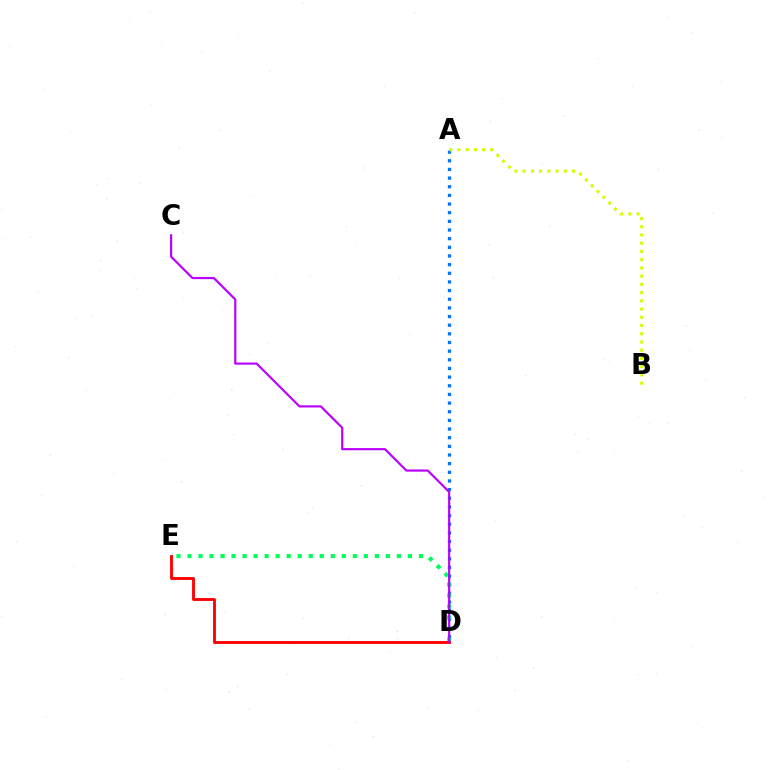{('A', 'D'): [{'color': '#0074ff', 'line_style': 'dotted', 'thickness': 2.35}], ('D', 'E'): [{'color': '#00ff5c', 'line_style': 'dotted', 'thickness': 2.99}, {'color': '#ff0000', 'line_style': 'solid', 'thickness': 2.06}], ('A', 'B'): [{'color': '#d1ff00', 'line_style': 'dotted', 'thickness': 2.24}], ('C', 'D'): [{'color': '#b900ff', 'line_style': 'solid', 'thickness': 1.56}]}